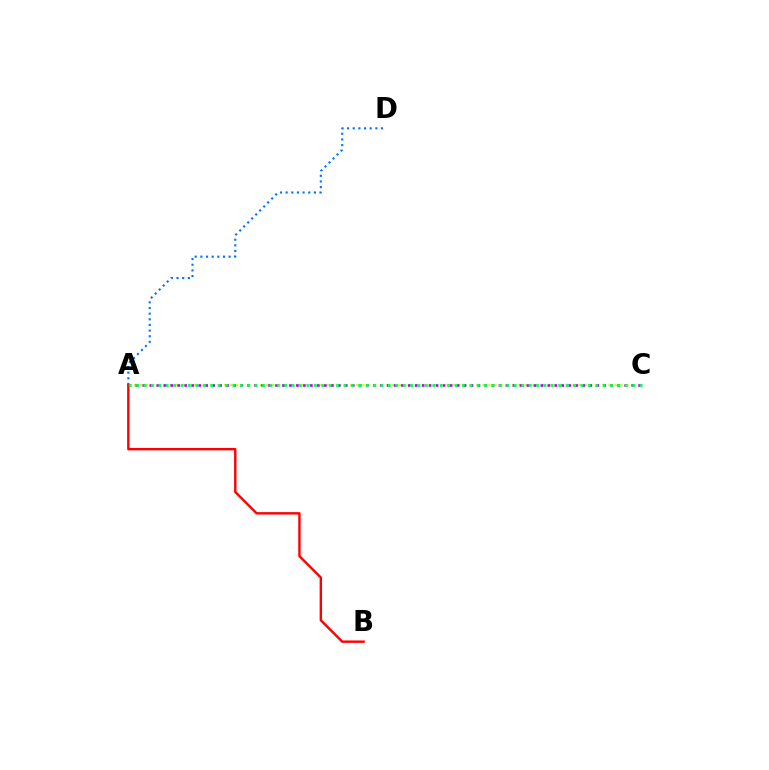{('A', 'C'): [{'color': '#d1ff00', 'line_style': 'dotted', 'thickness': 1.63}, {'color': '#b900ff', 'line_style': 'dotted', 'thickness': 1.9}, {'color': '#00ff5c', 'line_style': 'dotted', 'thickness': 2.01}], ('A', 'D'): [{'color': '#0074ff', 'line_style': 'dotted', 'thickness': 1.54}], ('A', 'B'): [{'color': '#ff0000', 'line_style': 'solid', 'thickness': 1.73}]}